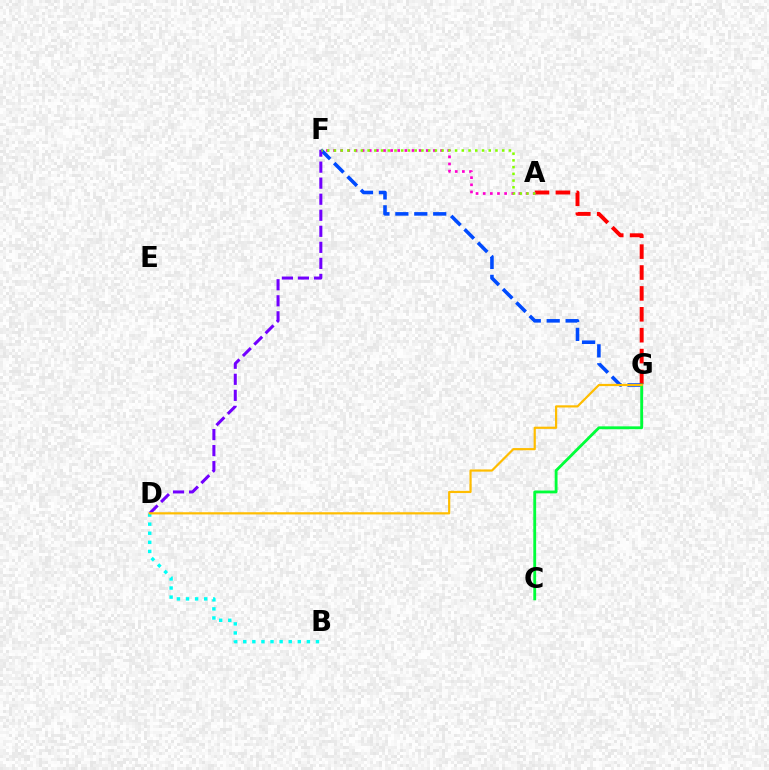{('A', 'G'): [{'color': '#ff0000', 'line_style': 'dashed', 'thickness': 2.84}], ('F', 'G'): [{'color': '#004bff', 'line_style': 'dashed', 'thickness': 2.57}], ('A', 'F'): [{'color': '#ff00cf', 'line_style': 'dotted', 'thickness': 1.94}, {'color': '#84ff00', 'line_style': 'dotted', 'thickness': 1.83}], ('D', 'F'): [{'color': '#7200ff', 'line_style': 'dashed', 'thickness': 2.18}], ('C', 'G'): [{'color': '#00ff39', 'line_style': 'solid', 'thickness': 2.04}], ('B', 'D'): [{'color': '#00fff6', 'line_style': 'dotted', 'thickness': 2.47}], ('D', 'G'): [{'color': '#ffbd00', 'line_style': 'solid', 'thickness': 1.58}]}